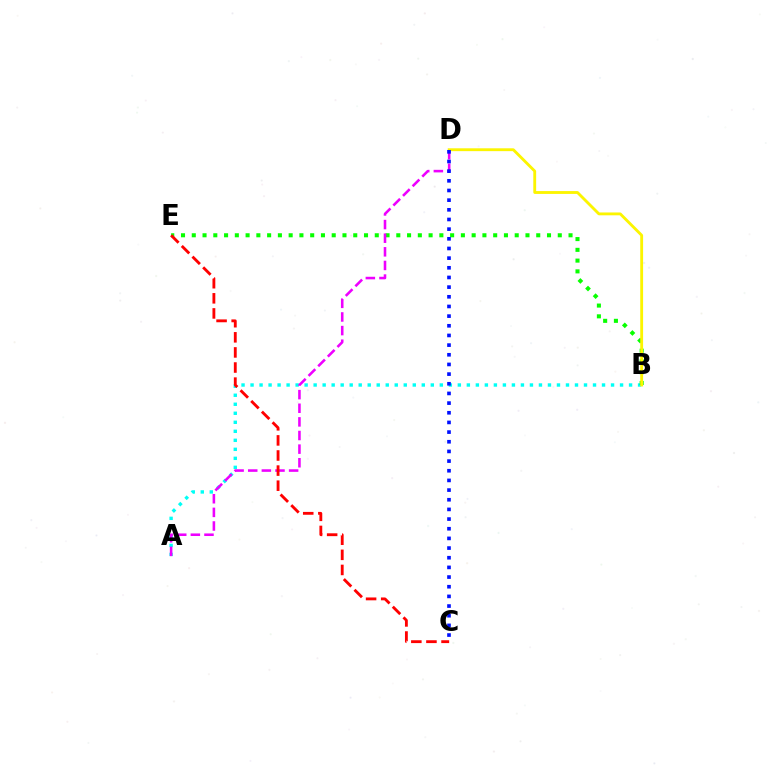{('A', 'B'): [{'color': '#00fff6', 'line_style': 'dotted', 'thickness': 2.45}], ('B', 'E'): [{'color': '#08ff00', 'line_style': 'dotted', 'thickness': 2.92}], ('A', 'D'): [{'color': '#ee00ff', 'line_style': 'dashed', 'thickness': 1.85}], ('C', 'E'): [{'color': '#ff0000', 'line_style': 'dashed', 'thickness': 2.05}], ('B', 'D'): [{'color': '#fcf500', 'line_style': 'solid', 'thickness': 2.05}], ('C', 'D'): [{'color': '#0010ff', 'line_style': 'dotted', 'thickness': 2.63}]}